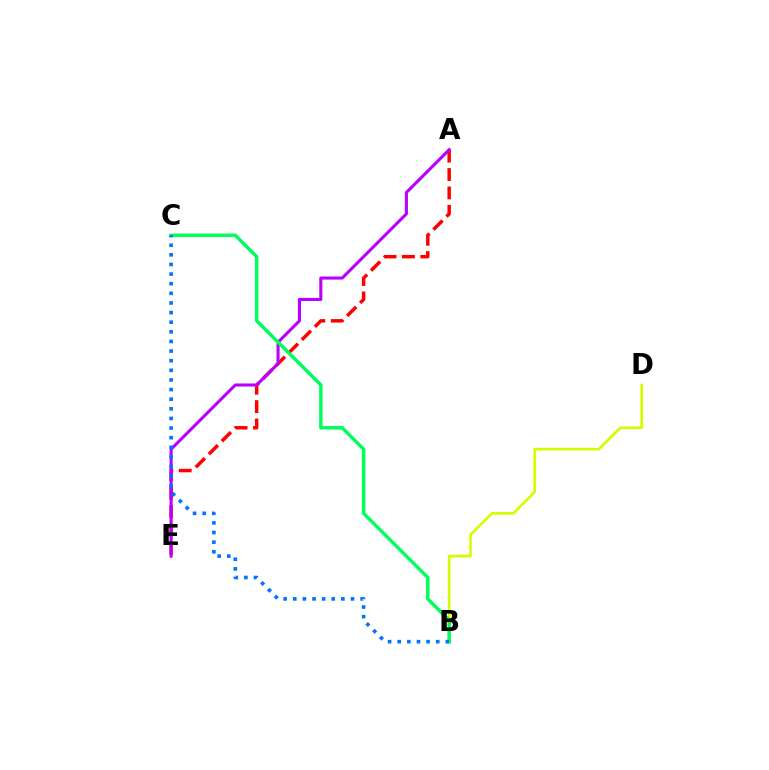{('B', 'D'): [{'color': '#d1ff00', 'line_style': 'solid', 'thickness': 1.91}], ('A', 'E'): [{'color': '#ff0000', 'line_style': 'dashed', 'thickness': 2.5}, {'color': '#b900ff', 'line_style': 'solid', 'thickness': 2.22}], ('B', 'C'): [{'color': '#00ff5c', 'line_style': 'solid', 'thickness': 2.5}, {'color': '#0074ff', 'line_style': 'dotted', 'thickness': 2.61}]}